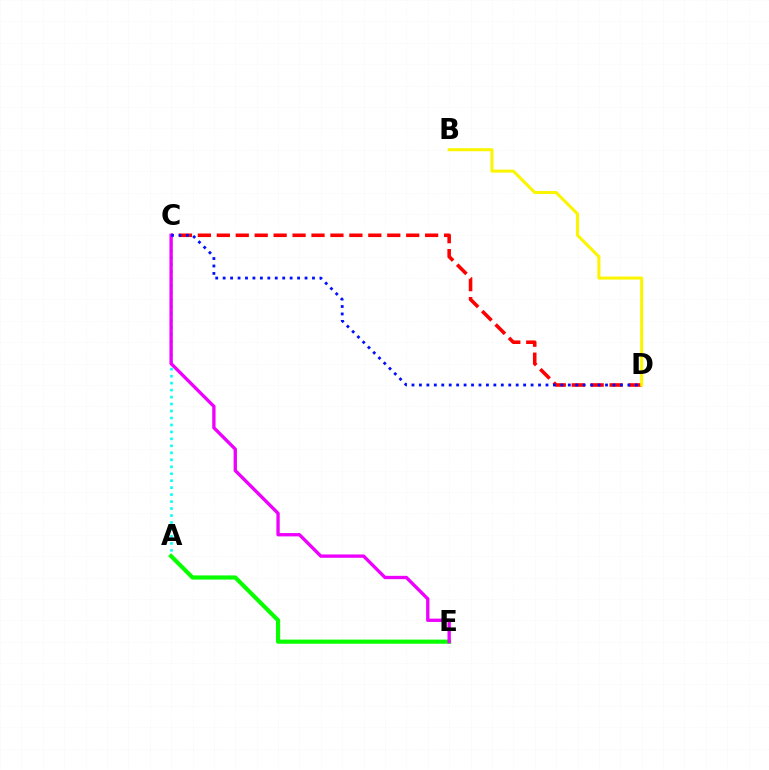{('C', 'D'): [{'color': '#ff0000', 'line_style': 'dashed', 'thickness': 2.57}, {'color': '#0010ff', 'line_style': 'dotted', 'thickness': 2.02}], ('A', 'C'): [{'color': '#00fff6', 'line_style': 'dotted', 'thickness': 1.89}], ('B', 'D'): [{'color': '#fcf500', 'line_style': 'solid', 'thickness': 2.19}], ('A', 'E'): [{'color': '#08ff00', 'line_style': 'solid', 'thickness': 2.99}], ('C', 'E'): [{'color': '#ee00ff', 'line_style': 'solid', 'thickness': 2.4}]}